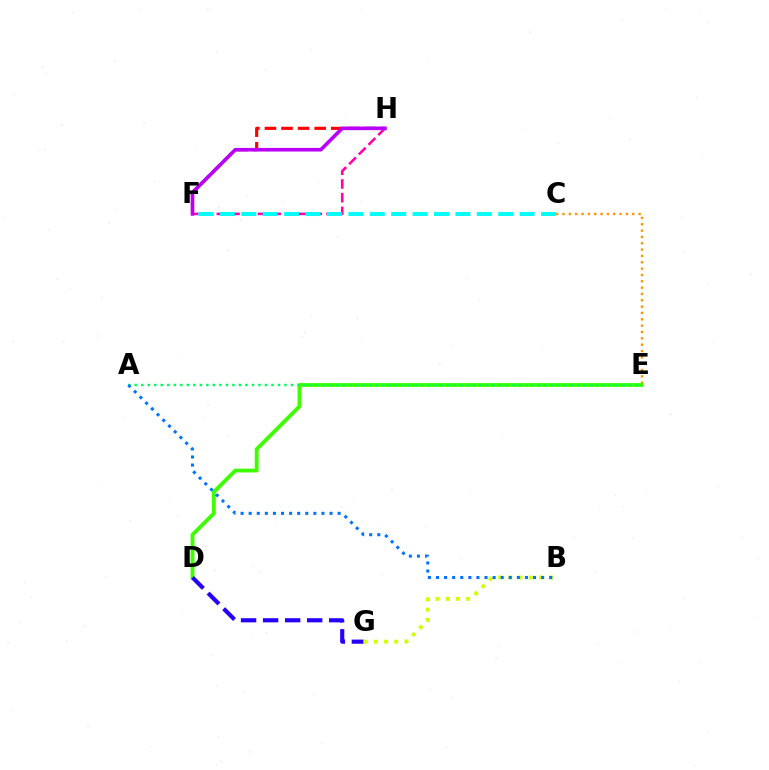{('F', 'H'): [{'color': '#ff0000', 'line_style': 'dashed', 'thickness': 2.25}, {'color': '#ff00ac', 'line_style': 'dashed', 'thickness': 1.86}, {'color': '#b900ff', 'line_style': 'solid', 'thickness': 2.61}], ('C', 'E'): [{'color': '#ff9400', 'line_style': 'dotted', 'thickness': 1.72}], ('C', 'F'): [{'color': '#00fff6', 'line_style': 'dashed', 'thickness': 2.91}], ('D', 'E'): [{'color': '#3dff00', 'line_style': 'solid', 'thickness': 2.76}], ('A', 'E'): [{'color': '#00ff5c', 'line_style': 'dotted', 'thickness': 1.77}], ('D', 'G'): [{'color': '#2500ff', 'line_style': 'dashed', 'thickness': 2.99}], ('B', 'G'): [{'color': '#d1ff00', 'line_style': 'dotted', 'thickness': 2.78}], ('A', 'B'): [{'color': '#0074ff', 'line_style': 'dotted', 'thickness': 2.2}]}